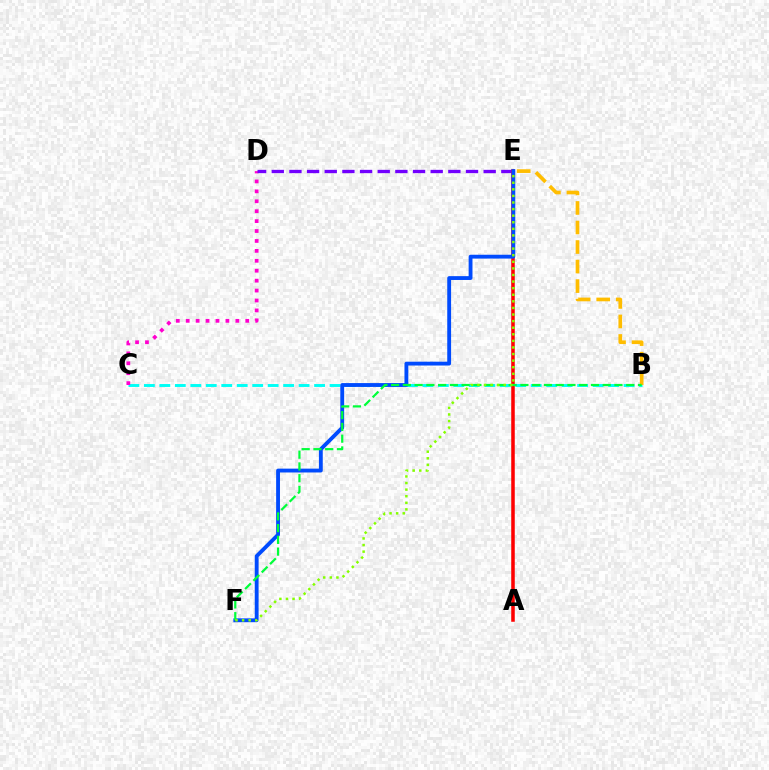{('B', 'C'): [{'color': '#00fff6', 'line_style': 'dashed', 'thickness': 2.1}], ('B', 'E'): [{'color': '#ffbd00', 'line_style': 'dashed', 'thickness': 2.65}], ('C', 'D'): [{'color': '#ff00cf', 'line_style': 'dotted', 'thickness': 2.7}], ('D', 'E'): [{'color': '#7200ff', 'line_style': 'dashed', 'thickness': 2.4}], ('A', 'E'): [{'color': '#ff0000', 'line_style': 'solid', 'thickness': 2.54}], ('E', 'F'): [{'color': '#004bff', 'line_style': 'solid', 'thickness': 2.76}, {'color': '#84ff00', 'line_style': 'dotted', 'thickness': 1.79}], ('B', 'F'): [{'color': '#00ff39', 'line_style': 'dashed', 'thickness': 1.6}]}